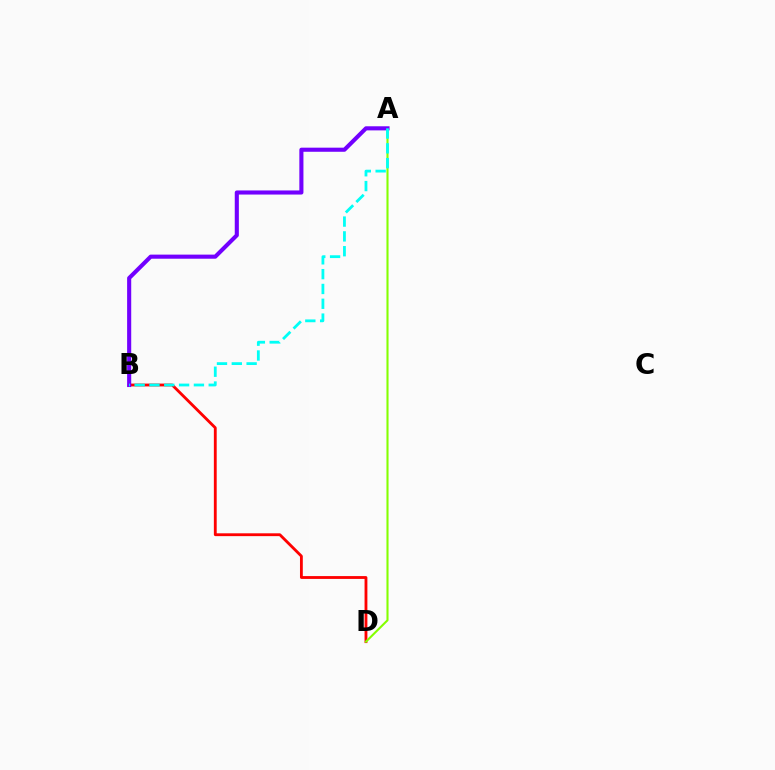{('B', 'D'): [{'color': '#ff0000', 'line_style': 'solid', 'thickness': 2.03}], ('A', 'D'): [{'color': '#84ff00', 'line_style': 'solid', 'thickness': 1.51}], ('A', 'B'): [{'color': '#7200ff', 'line_style': 'solid', 'thickness': 2.95}, {'color': '#00fff6', 'line_style': 'dashed', 'thickness': 2.01}]}